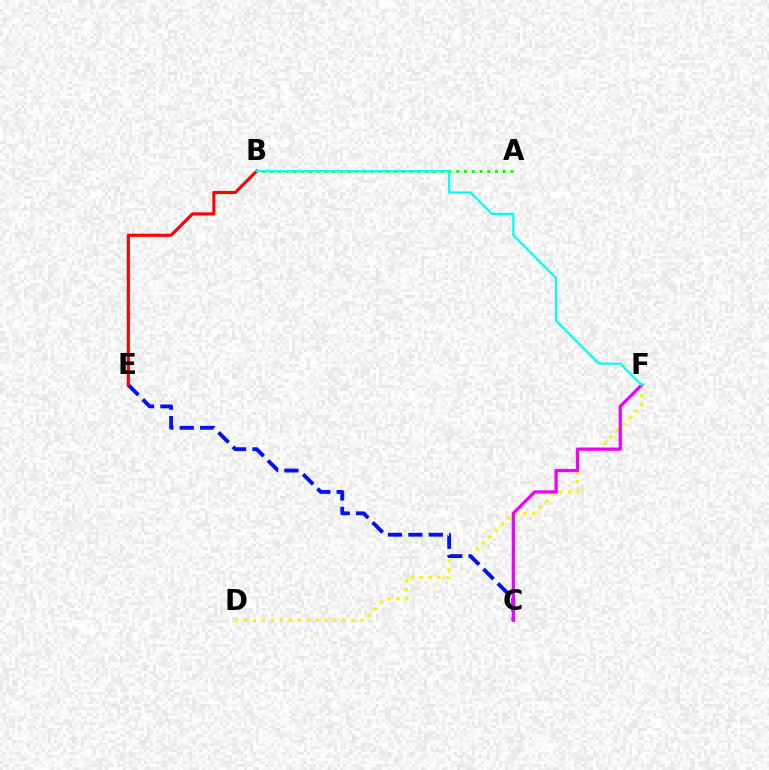{('D', 'F'): [{'color': '#fcf500', 'line_style': 'dotted', 'thickness': 2.43}], ('C', 'E'): [{'color': '#0010ff', 'line_style': 'dashed', 'thickness': 2.77}], ('B', 'E'): [{'color': '#ff0000', 'line_style': 'solid', 'thickness': 2.25}], ('C', 'F'): [{'color': '#ee00ff', 'line_style': 'solid', 'thickness': 2.34}], ('A', 'B'): [{'color': '#08ff00', 'line_style': 'dotted', 'thickness': 2.11}], ('B', 'F'): [{'color': '#00fff6', 'line_style': 'solid', 'thickness': 1.6}]}